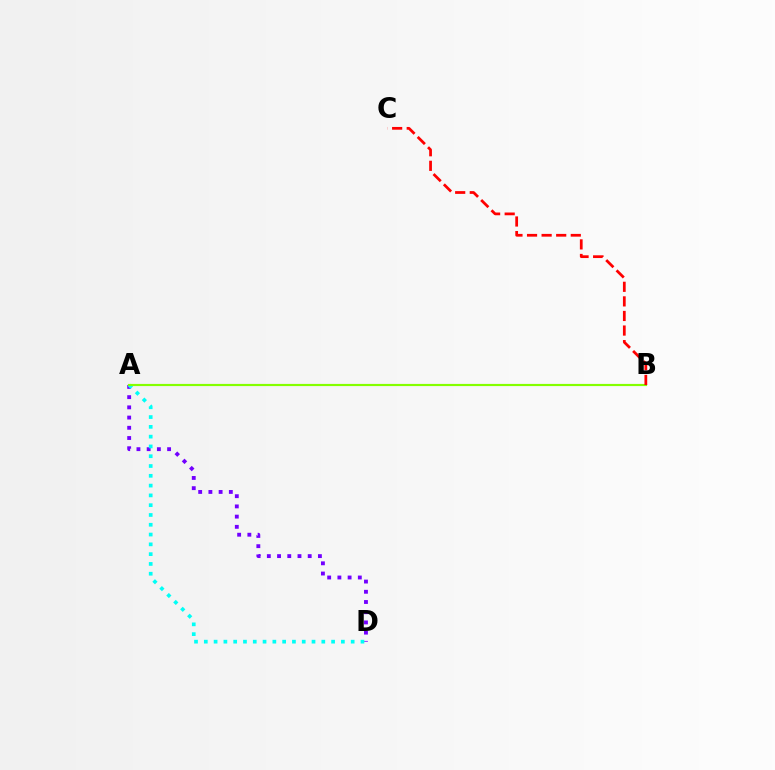{('A', 'D'): [{'color': '#7200ff', 'line_style': 'dotted', 'thickness': 2.78}, {'color': '#00fff6', 'line_style': 'dotted', 'thickness': 2.66}], ('A', 'B'): [{'color': '#84ff00', 'line_style': 'solid', 'thickness': 1.56}], ('B', 'C'): [{'color': '#ff0000', 'line_style': 'dashed', 'thickness': 1.98}]}